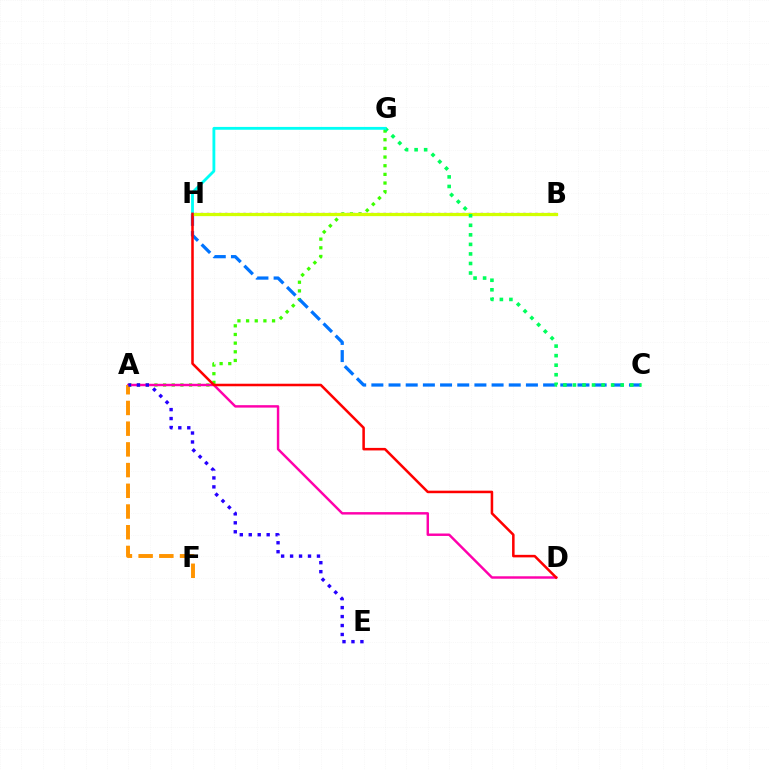{('A', 'G'): [{'color': '#3dff00', 'line_style': 'dotted', 'thickness': 2.35}], ('C', 'H'): [{'color': '#0074ff', 'line_style': 'dashed', 'thickness': 2.33}], ('A', 'D'): [{'color': '#ff00ac', 'line_style': 'solid', 'thickness': 1.76}], ('B', 'H'): [{'color': '#b900ff', 'line_style': 'dotted', 'thickness': 1.65}, {'color': '#d1ff00', 'line_style': 'solid', 'thickness': 2.34}], ('A', 'F'): [{'color': '#ff9400', 'line_style': 'dashed', 'thickness': 2.81}], ('C', 'G'): [{'color': '#00ff5c', 'line_style': 'dotted', 'thickness': 2.59}], ('G', 'H'): [{'color': '#00fff6', 'line_style': 'solid', 'thickness': 2.04}], ('D', 'H'): [{'color': '#ff0000', 'line_style': 'solid', 'thickness': 1.83}], ('A', 'E'): [{'color': '#2500ff', 'line_style': 'dotted', 'thickness': 2.43}]}